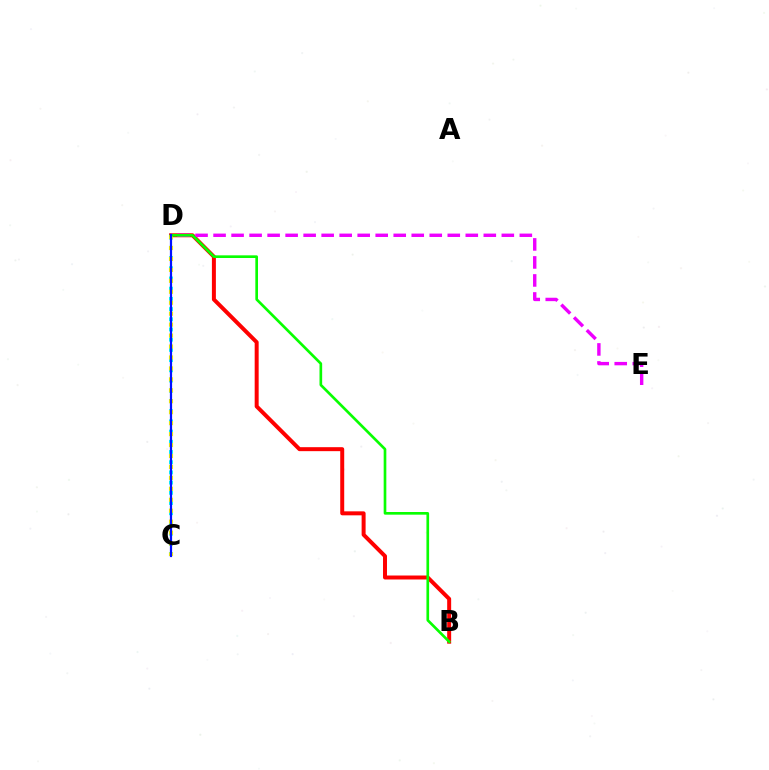{('C', 'D'): [{'color': '#00fff6', 'line_style': 'dotted', 'thickness': 2.77}, {'color': '#fcf500', 'line_style': 'dotted', 'thickness': 2.97}, {'color': '#0010ff', 'line_style': 'solid', 'thickness': 1.59}], ('B', 'D'): [{'color': '#ff0000', 'line_style': 'solid', 'thickness': 2.86}, {'color': '#08ff00', 'line_style': 'solid', 'thickness': 1.92}], ('D', 'E'): [{'color': '#ee00ff', 'line_style': 'dashed', 'thickness': 2.45}]}